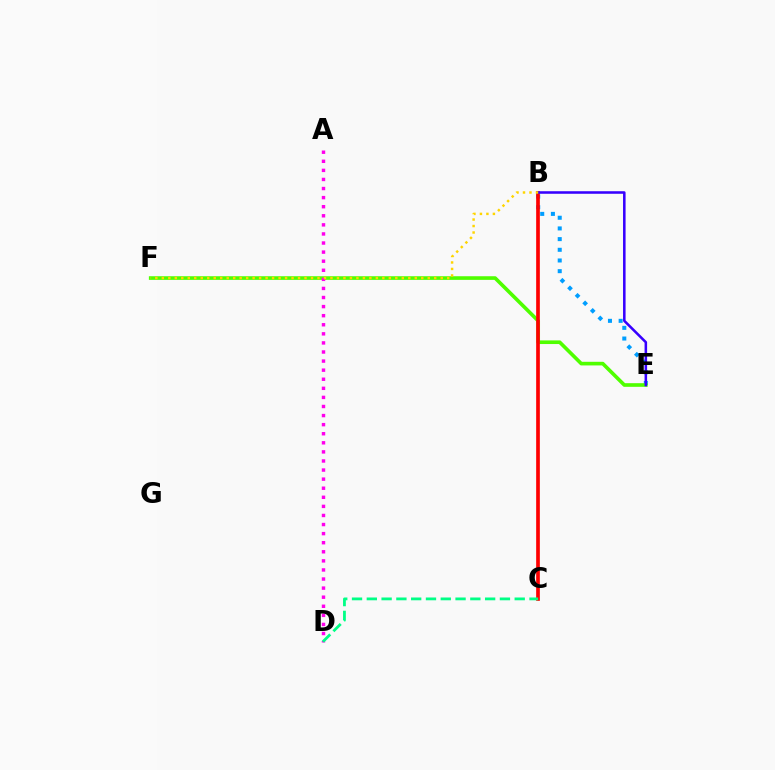{('B', 'E'): [{'color': '#009eff', 'line_style': 'dotted', 'thickness': 2.9}, {'color': '#3700ff', 'line_style': 'solid', 'thickness': 1.83}], ('E', 'F'): [{'color': '#4fff00', 'line_style': 'solid', 'thickness': 2.62}], ('A', 'D'): [{'color': '#ff00ed', 'line_style': 'dotted', 'thickness': 2.47}], ('B', 'C'): [{'color': '#ff0000', 'line_style': 'solid', 'thickness': 2.65}], ('B', 'F'): [{'color': '#ffd500', 'line_style': 'dotted', 'thickness': 1.76}], ('C', 'D'): [{'color': '#00ff86', 'line_style': 'dashed', 'thickness': 2.01}]}